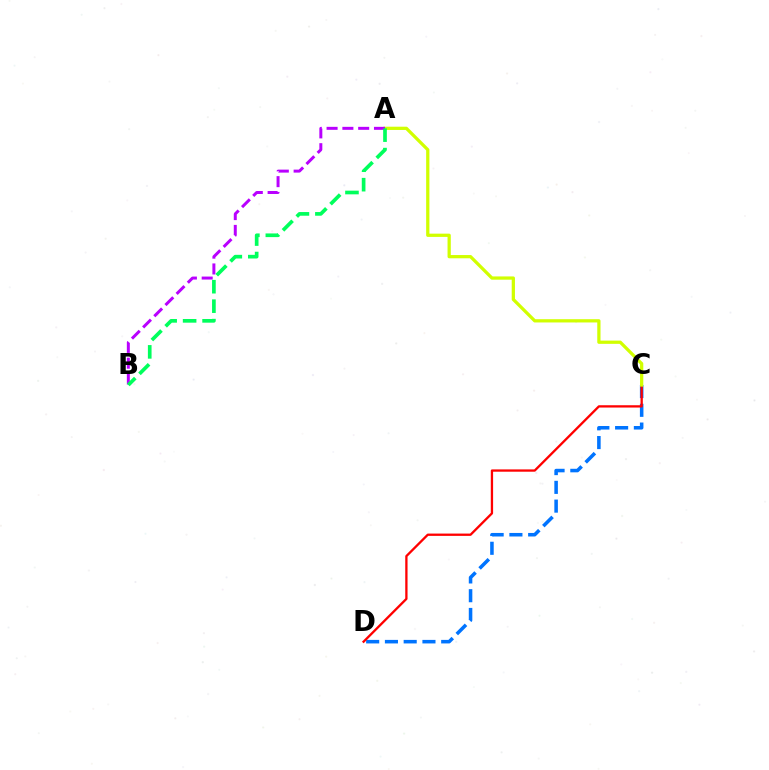{('C', 'D'): [{'color': '#0074ff', 'line_style': 'dashed', 'thickness': 2.55}, {'color': '#ff0000', 'line_style': 'solid', 'thickness': 1.66}], ('A', 'C'): [{'color': '#d1ff00', 'line_style': 'solid', 'thickness': 2.34}], ('A', 'B'): [{'color': '#b900ff', 'line_style': 'dashed', 'thickness': 2.15}, {'color': '#00ff5c', 'line_style': 'dashed', 'thickness': 2.64}]}